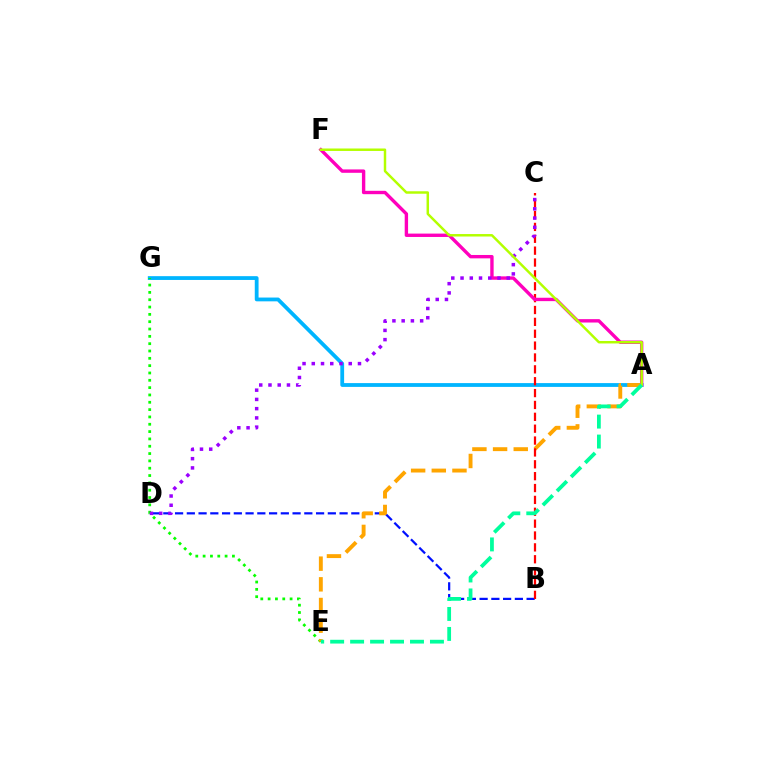{('A', 'G'): [{'color': '#00b5ff', 'line_style': 'solid', 'thickness': 2.73}], ('E', 'G'): [{'color': '#08ff00', 'line_style': 'dotted', 'thickness': 1.99}], ('B', 'D'): [{'color': '#0010ff', 'line_style': 'dashed', 'thickness': 1.6}], ('A', 'E'): [{'color': '#ffa500', 'line_style': 'dashed', 'thickness': 2.81}, {'color': '#00ff9d', 'line_style': 'dashed', 'thickness': 2.71}], ('B', 'C'): [{'color': '#ff0000', 'line_style': 'dashed', 'thickness': 1.61}], ('A', 'F'): [{'color': '#ff00bd', 'line_style': 'solid', 'thickness': 2.43}, {'color': '#b3ff00', 'line_style': 'solid', 'thickness': 1.78}], ('C', 'D'): [{'color': '#9b00ff', 'line_style': 'dotted', 'thickness': 2.51}]}